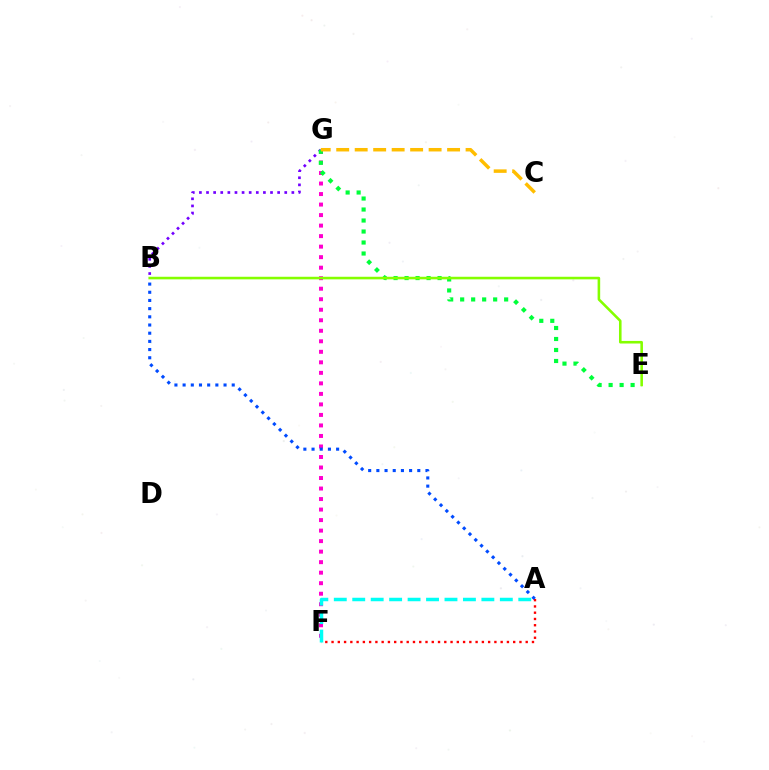{('F', 'G'): [{'color': '#ff00cf', 'line_style': 'dotted', 'thickness': 2.86}], ('A', 'B'): [{'color': '#004bff', 'line_style': 'dotted', 'thickness': 2.22}], ('B', 'G'): [{'color': '#7200ff', 'line_style': 'dotted', 'thickness': 1.93}], ('E', 'G'): [{'color': '#00ff39', 'line_style': 'dotted', 'thickness': 2.99}], ('A', 'F'): [{'color': '#ff0000', 'line_style': 'dotted', 'thickness': 1.7}, {'color': '#00fff6', 'line_style': 'dashed', 'thickness': 2.51}], ('B', 'E'): [{'color': '#84ff00', 'line_style': 'solid', 'thickness': 1.86}], ('C', 'G'): [{'color': '#ffbd00', 'line_style': 'dashed', 'thickness': 2.51}]}